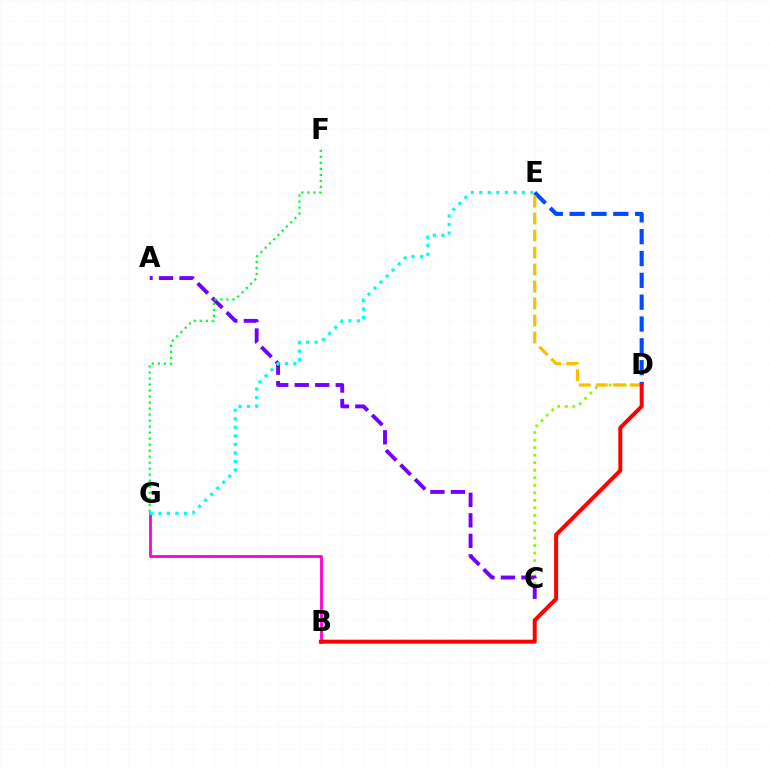{('C', 'D'): [{'color': '#84ff00', 'line_style': 'dotted', 'thickness': 2.05}], ('A', 'C'): [{'color': '#7200ff', 'line_style': 'dashed', 'thickness': 2.79}], ('D', 'E'): [{'color': '#004bff', 'line_style': 'dashed', 'thickness': 2.97}, {'color': '#ffbd00', 'line_style': 'dashed', 'thickness': 2.31}], ('B', 'G'): [{'color': '#ff00cf', 'line_style': 'solid', 'thickness': 2.0}], ('E', 'G'): [{'color': '#00fff6', 'line_style': 'dotted', 'thickness': 2.32}], ('B', 'D'): [{'color': '#ff0000', 'line_style': 'solid', 'thickness': 2.86}], ('F', 'G'): [{'color': '#00ff39', 'line_style': 'dotted', 'thickness': 1.63}]}